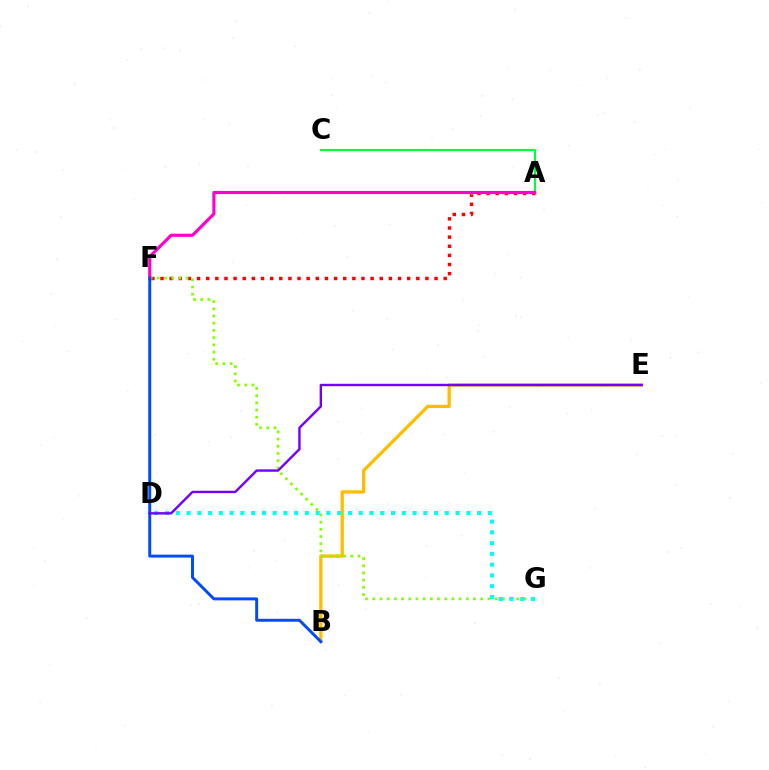{('B', 'E'): [{'color': '#ffbd00', 'line_style': 'solid', 'thickness': 2.36}], ('A', 'F'): [{'color': '#ff0000', 'line_style': 'dotted', 'thickness': 2.48}, {'color': '#ff00cf', 'line_style': 'solid', 'thickness': 2.26}], ('F', 'G'): [{'color': '#84ff00', 'line_style': 'dotted', 'thickness': 1.96}], ('A', 'C'): [{'color': '#00ff39', 'line_style': 'solid', 'thickness': 1.51}], ('D', 'G'): [{'color': '#00fff6', 'line_style': 'dotted', 'thickness': 2.92}], ('B', 'F'): [{'color': '#004bff', 'line_style': 'solid', 'thickness': 2.12}], ('D', 'E'): [{'color': '#7200ff', 'line_style': 'solid', 'thickness': 1.73}]}